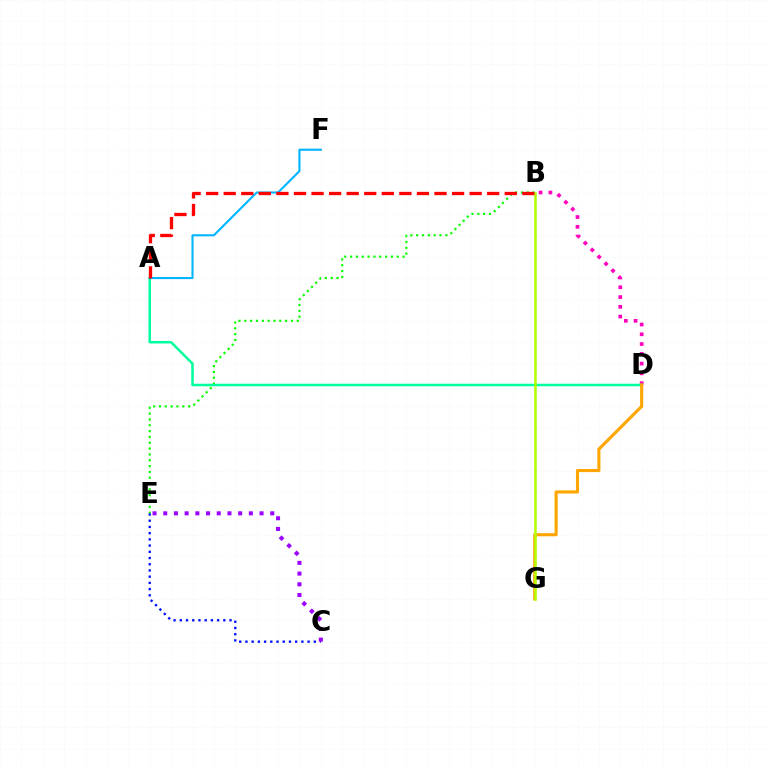{('B', 'E'): [{'color': '#08ff00', 'line_style': 'dotted', 'thickness': 1.58}], ('B', 'D'): [{'color': '#ff00bd', 'line_style': 'dotted', 'thickness': 2.66}], ('C', 'E'): [{'color': '#0010ff', 'line_style': 'dotted', 'thickness': 1.69}, {'color': '#9b00ff', 'line_style': 'dotted', 'thickness': 2.91}], ('A', 'D'): [{'color': '#00ff9d', 'line_style': 'solid', 'thickness': 1.81}], ('D', 'G'): [{'color': '#ffa500', 'line_style': 'solid', 'thickness': 2.23}], ('B', 'G'): [{'color': '#b3ff00', 'line_style': 'solid', 'thickness': 1.82}], ('A', 'F'): [{'color': '#00b5ff', 'line_style': 'solid', 'thickness': 1.51}], ('A', 'B'): [{'color': '#ff0000', 'line_style': 'dashed', 'thickness': 2.39}]}